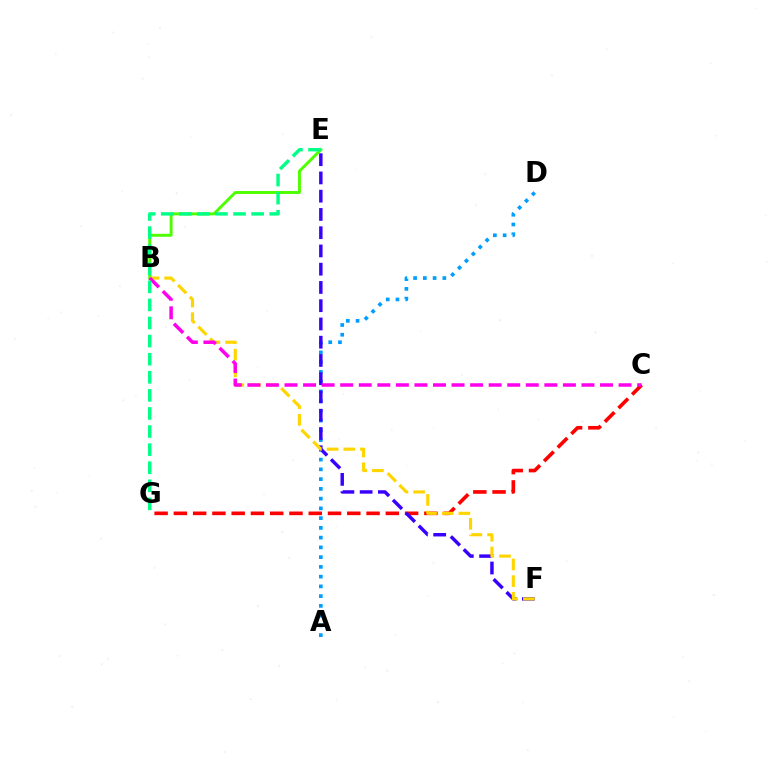{('A', 'D'): [{'color': '#009eff', 'line_style': 'dotted', 'thickness': 2.65}], ('C', 'G'): [{'color': '#ff0000', 'line_style': 'dashed', 'thickness': 2.62}], ('E', 'F'): [{'color': '#3700ff', 'line_style': 'dashed', 'thickness': 2.48}], ('B', 'F'): [{'color': '#ffd500', 'line_style': 'dashed', 'thickness': 2.27}], ('B', 'E'): [{'color': '#4fff00', 'line_style': 'solid', 'thickness': 2.12}], ('B', 'C'): [{'color': '#ff00ed', 'line_style': 'dashed', 'thickness': 2.52}], ('E', 'G'): [{'color': '#00ff86', 'line_style': 'dashed', 'thickness': 2.46}]}